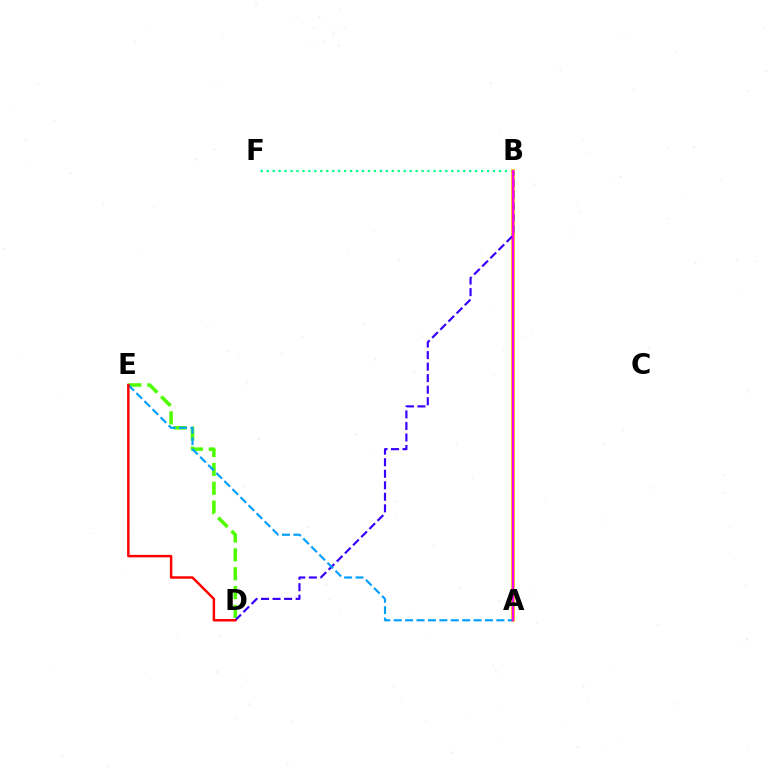{('B', 'F'): [{'color': '#00ff86', 'line_style': 'dotted', 'thickness': 1.62}], ('D', 'E'): [{'color': '#4fff00', 'line_style': 'dashed', 'thickness': 2.56}, {'color': '#ff0000', 'line_style': 'solid', 'thickness': 1.78}], ('A', 'B'): [{'color': '#ffd500', 'line_style': 'solid', 'thickness': 2.73}, {'color': '#ff00ed', 'line_style': 'solid', 'thickness': 1.68}], ('B', 'D'): [{'color': '#3700ff', 'line_style': 'dashed', 'thickness': 1.57}], ('A', 'E'): [{'color': '#009eff', 'line_style': 'dashed', 'thickness': 1.55}]}